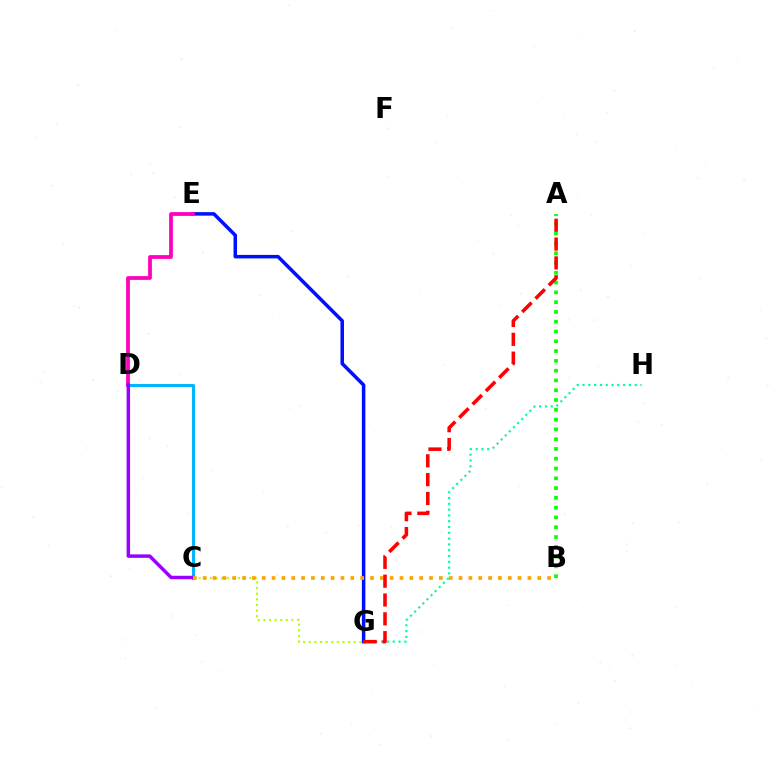{('C', 'D'): [{'color': '#00b5ff', 'line_style': 'solid', 'thickness': 2.15}, {'color': '#9b00ff', 'line_style': 'solid', 'thickness': 2.5}], ('E', 'G'): [{'color': '#0010ff', 'line_style': 'solid', 'thickness': 2.53}], ('A', 'B'): [{'color': '#08ff00', 'line_style': 'dotted', 'thickness': 2.66}], ('D', 'E'): [{'color': '#ff00bd', 'line_style': 'solid', 'thickness': 2.7}], ('C', 'G'): [{'color': '#b3ff00', 'line_style': 'dotted', 'thickness': 1.53}], ('G', 'H'): [{'color': '#00ff9d', 'line_style': 'dotted', 'thickness': 1.58}], ('B', 'C'): [{'color': '#ffa500', 'line_style': 'dotted', 'thickness': 2.67}], ('A', 'G'): [{'color': '#ff0000', 'line_style': 'dashed', 'thickness': 2.56}]}